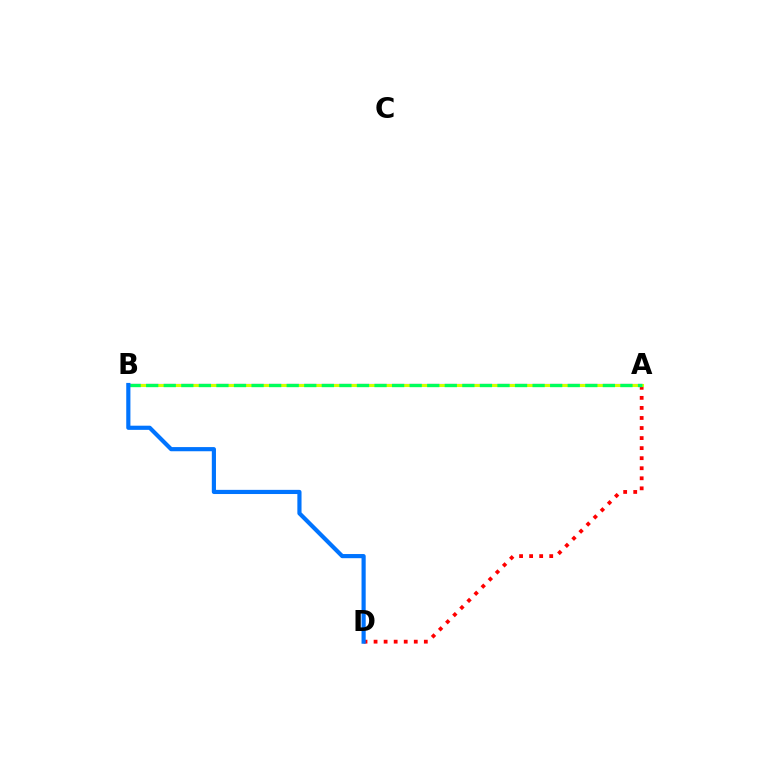{('A', 'D'): [{'color': '#ff0000', 'line_style': 'dotted', 'thickness': 2.73}], ('A', 'B'): [{'color': '#b900ff', 'line_style': 'solid', 'thickness': 1.53}, {'color': '#d1ff00', 'line_style': 'solid', 'thickness': 2.21}, {'color': '#00ff5c', 'line_style': 'dashed', 'thickness': 2.39}], ('B', 'D'): [{'color': '#0074ff', 'line_style': 'solid', 'thickness': 3.0}]}